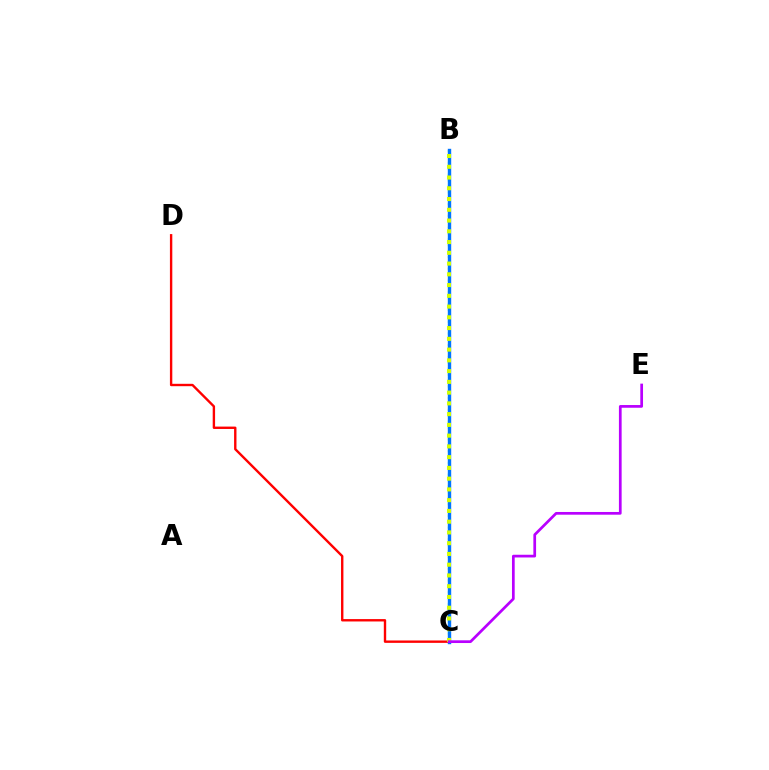{('C', 'D'): [{'color': '#ff0000', 'line_style': 'solid', 'thickness': 1.72}], ('B', 'C'): [{'color': '#00ff5c', 'line_style': 'dotted', 'thickness': 1.6}, {'color': '#0074ff', 'line_style': 'solid', 'thickness': 2.45}, {'color': '#d1ff00', 'line_style': 'dotted', 'thickness': 2.92}], ('C', 'E'): [{'color': '#b900ff', 'line_style': 'solid', 'thickness': 1.96}]}